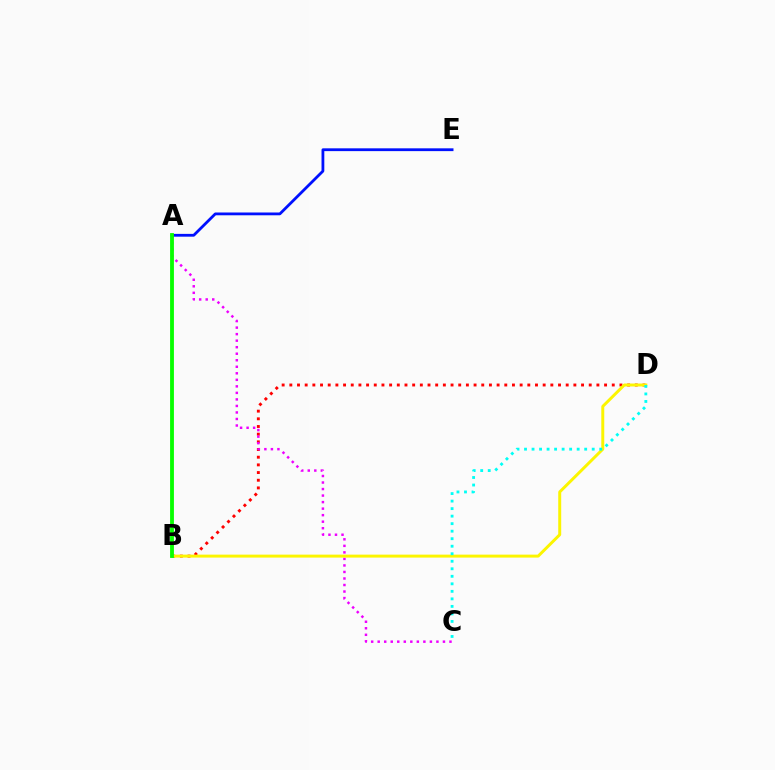{('B', 'D'): [{'color': '#ff0000', 'line_style': 'dotted', 'thickness': 2.09}, {'color': '#fcf500', 'line_style': 'solid', 'thickness': 2.13}], ('A', 'C'): [{'color': '#ee00ff', 'line_style': 'dotted', 'thickness': 1.77}], ('A', 'E'): [{'color': '#0010ff', 'line_style': 'solid', 'thickness': 2.01}], ('A', 'B'): [{'color': '#08ff00', 'line_style': 'solid', 'thickness': 2.76}], ('C', 'D'): [{'color': '#00fff6', 'line_style': 'dotted', 'thickness': 2.04}]}